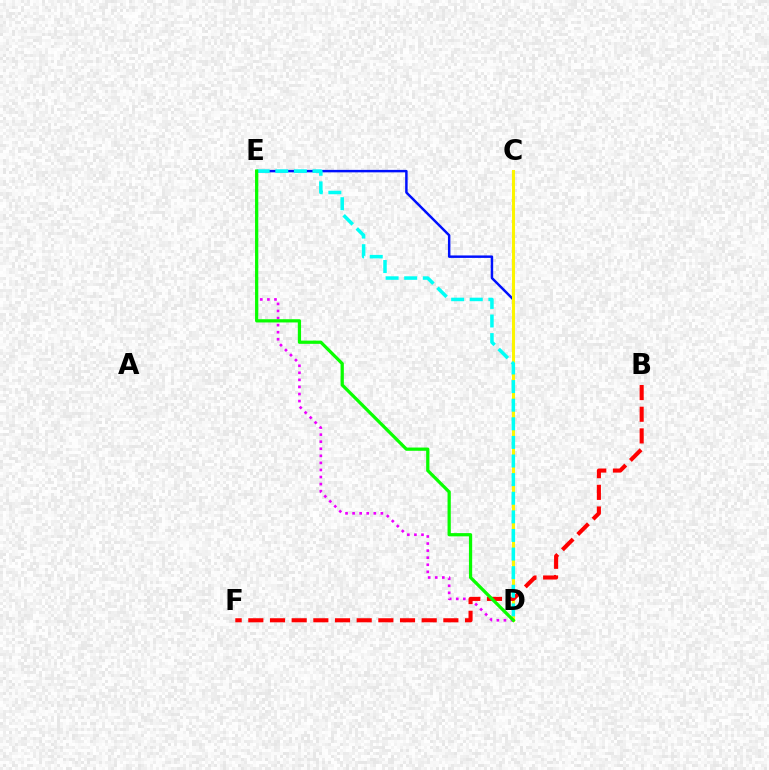{('D', 'E'): [{'color': '#0010ff', 'line_style': 'solid', 'thickness': 1.77}, {'color': '#ee00ff', 'line_style': 'dotted', 'thickness': 1.92}, {'color': '#00fff6', 'line_style': 'dashed', 'thickness': 2.53}, {'color': '#08ff00', 'line_style': 'solid', 'thickness': 2.33}], ('C', 'D'): [{'color': '#fcf500', 'line_style': 'solid', 'thickness': 2.19}], ('B', 'F'): [{'color': '#ff0000', 'line_style': 'dashed', 'thickness': 2.94}]}